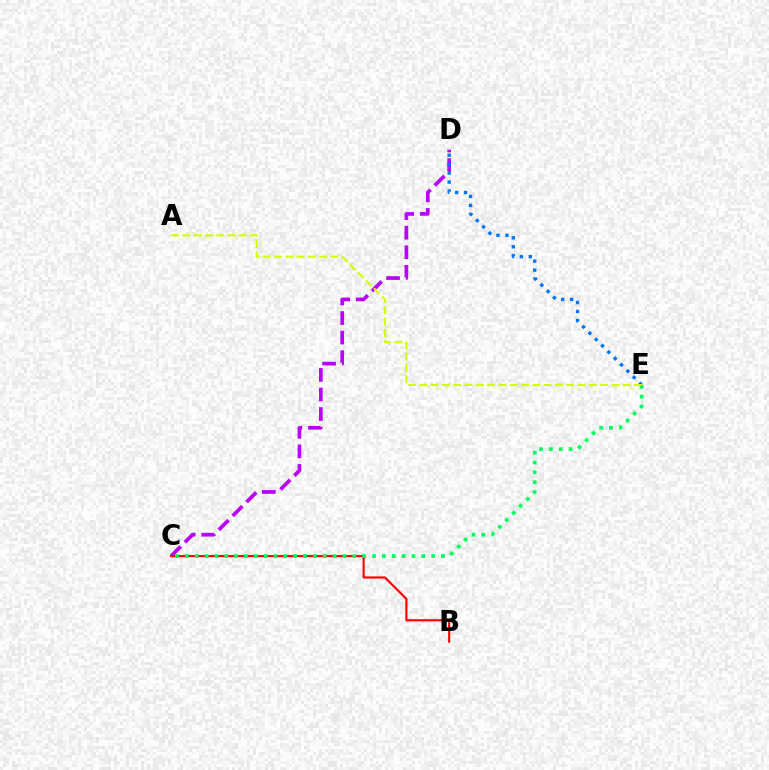{('C', 'D'): [{'color': '#b900ff', 'line_style': 'dashed', 'thickness': 2.66}], ('B', 'C'): [{'color': '#ff0000', 'line_style': 'solid', 'thickness': 1.54}], ('D', 'E'): [{'color': '#0074ff', 'line_style': 'dotted', 'thickness': 2.43}], ('C', 'E'): [{'color': '#00ff5c', 'line_style': 'dotted', 'thickness': 2.68}], ('A', 'E'): [{'color': '#d1ff00', 'line_style': 'dashed', 'thickness': 1.54}]}